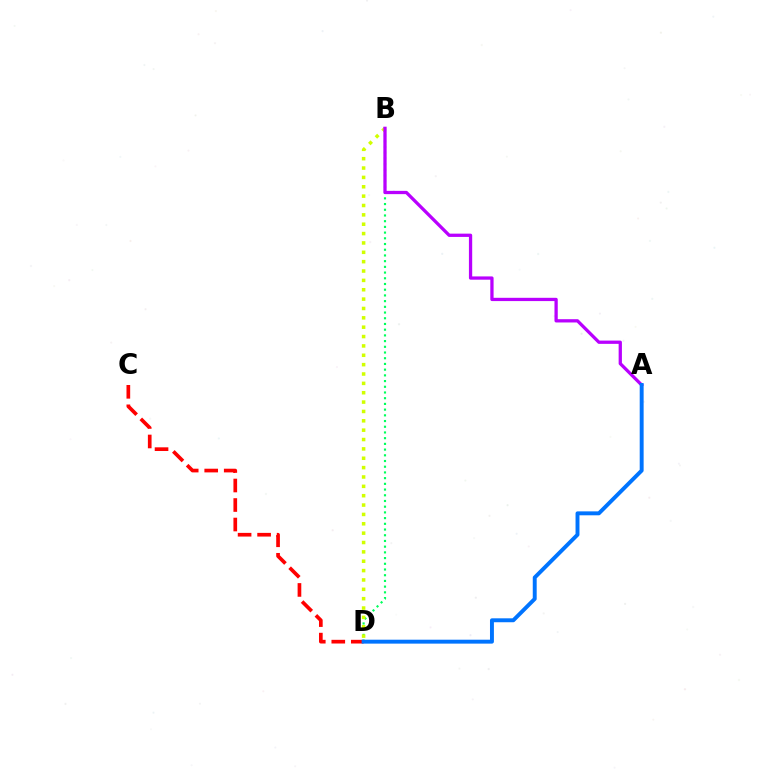{('C', 'D'): [{'color': '#ff0000', 'line_style': 'dashed', 'thickness': 2.65}], ('B', 'D'): [{'color': '#00ff5c', 'line_style': 'dotted', 'thickness': 1.55}, {'color': '#d1ff00', 'line_style': 'dotted', 'thickness': 2.54}], ('A', 'B'): [{'color': '#b900ff', 'line_style': 'solid', 'thickness': 2.36}], ('A', 'D'): [{'color': '#0074ff', 'line_style': 'solid', 'thickness': 2.83}]}